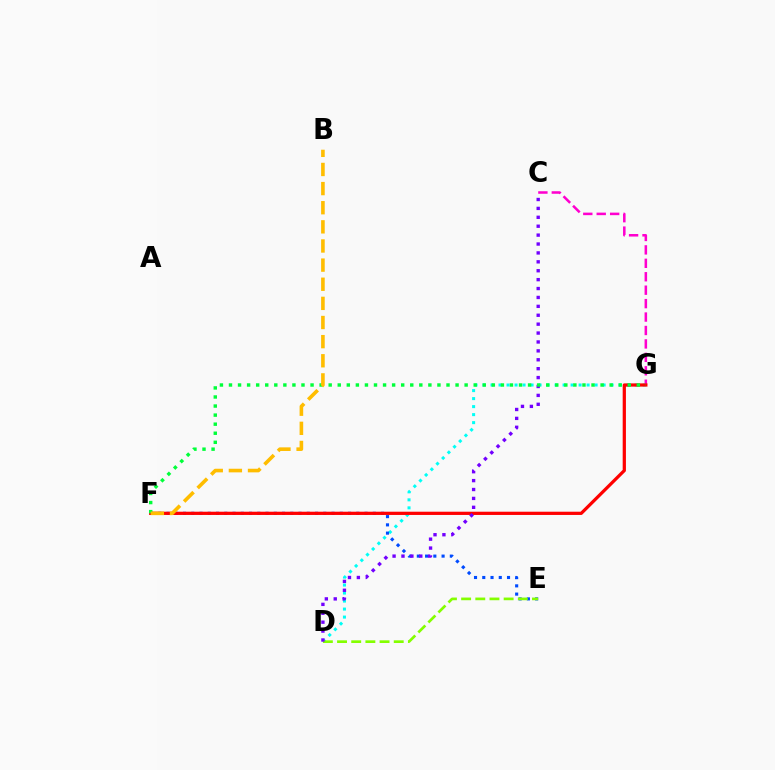{('C', 'G'): [{'color': '#ff00cf', 'line_style': 'dashed', 'thickness': 1.82}], ('D', 'G'): [{'color': '#00fff6', 'line_style': 'dotted', 'thickness': 2.18}], ('E', 'F'): [{'color': '#004bff', 'line_style': 'dotted', 'thickness': 2.24}], ('D', 'E'): [{'color': '#84ff00', 'line_style': 'dashed', 'thickness': 1.93}], ('F', 'G'): [{'color': '#ff0000', 'line_style': 'solid', 'thickness': 2.33}, {'color': '#00ff39', 'line_style': 'dotted', 'thickness': 2.46}], ('C', 'D'): [{'color': '#7200ff', 'line_style': 'dotted', 'thickness': 2.42}], ('B', 'F'): [{'color': '#ffbd00', 'line_style': 'dashed', 'thickness': 2.6}]}